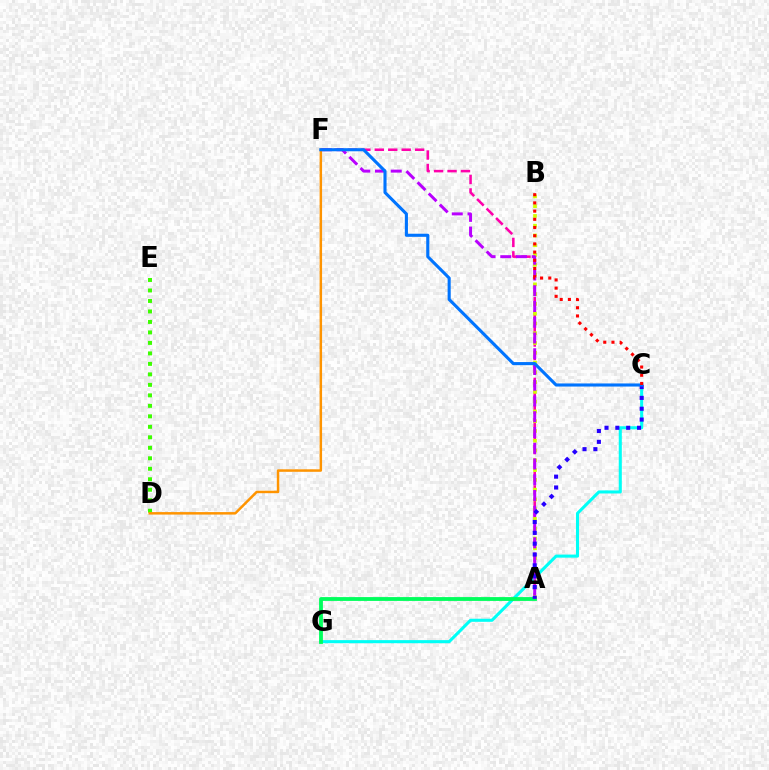{('A', 'F'): [{'color': '#ff00ac', 'line_style': 'dashed', 'thickness': 1.83}, {'color': '#b900ff', 'line_style': 'dashed', 'thickness': 2.14}], ('C', 'G'): [{'color': '#00fff6', 'line_style': 'solid', 'thickness': 2.21}], ('A', 'G'): [{'color': '#00ff5c', 'line_style': 'solid', 'thickness': 2.75}], ('A', 'B'): [{'color': '#d1ff00', 'line_style': 'dotted', 'thickness': 2.66}], ('D', 'E'): [{'color': '#3dff00', 'line_style': 'dotted', 'thickness': 2.85}], ('A', 'C'): [{'color': '#2500ff', 'line_style': 'dotted', 'thickness': 2.95}], ('D', 'F'): [{'color': '#ff9400', 'line_style': 'solid', 'thickness': 1.79}], ('C', 'F'): [{'color': '#0074ff', 'line_style': 'solid', 'thickness': 2.23}], ('B', 'C'): [{'color': '#ff0000', 'line_style': 'dotted', 'thickness': 2.23}]}